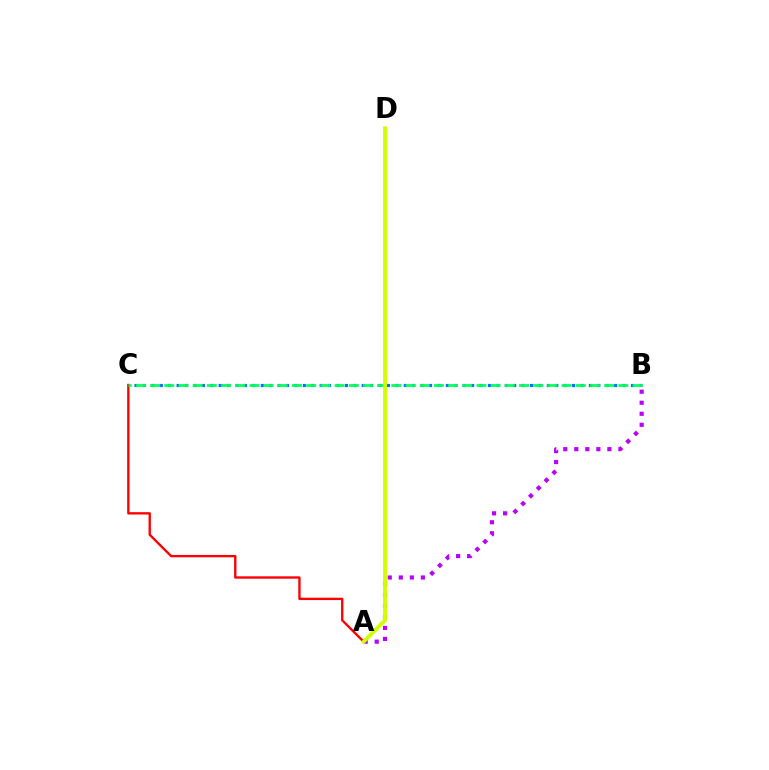{('B', 'C'): [{'color': '#0074ff', 'line_style': 'dotted', 'thickness': 2.29}, {'color': '#00ff5c', 'line_style': 'dashed', 'thickness': 1.93}], ('A', 'B'): [{'color': '#b900ff', 'line_style': 'dotted', 'thickness': 3.0}], ('A', 'C'): [{'color': '#ff0000', 'line_style': 'solid', 'thickness': 1.7}], ('A', 'D'): [{'color': '#d1ff00', 'line_style': 'solid', 'thickness': 2.8}]}